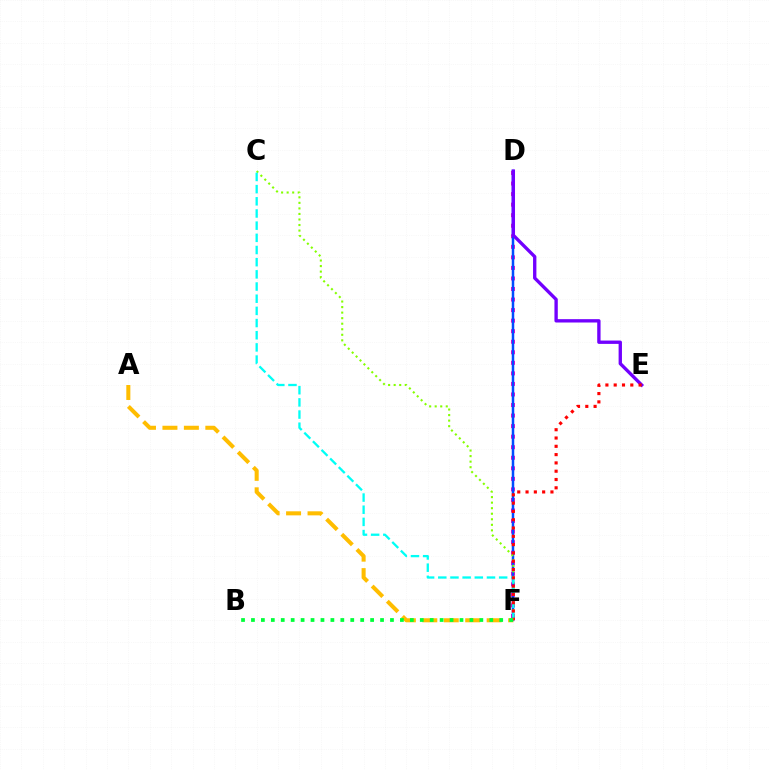{('D', 'F'): [{'color': '#ff00cf', 'line_style': 'dotted', 'thickness': 2.87}, {'color': '#004bff', 'line_style': 'solid', 'thickness': 1.8}], ('C', 'F'): [{'color': '#84ff00', 'line_style': 'dotted', 'thickness': 1.51}, {'color': '#00fff6', 'line_style': 'dashed', 'thickness': 1.65}], ('D', 'E'): [{'color': '#7200ff', 'line_style': 'solid', 'thickness': 2.41}], ('E', 'F'): [{'color': '#ff0000', 'line_style': 'dotted', 'thickness': 2.25}], ('A', 'F'): [{'color': '#ffbd00', 'line_style': 'dashed', 'thickness': 2.91}], ('B', 'F'): [{'color': '#00ff39', 'line_style': 'dotted', 'thickness': 2.7}]}